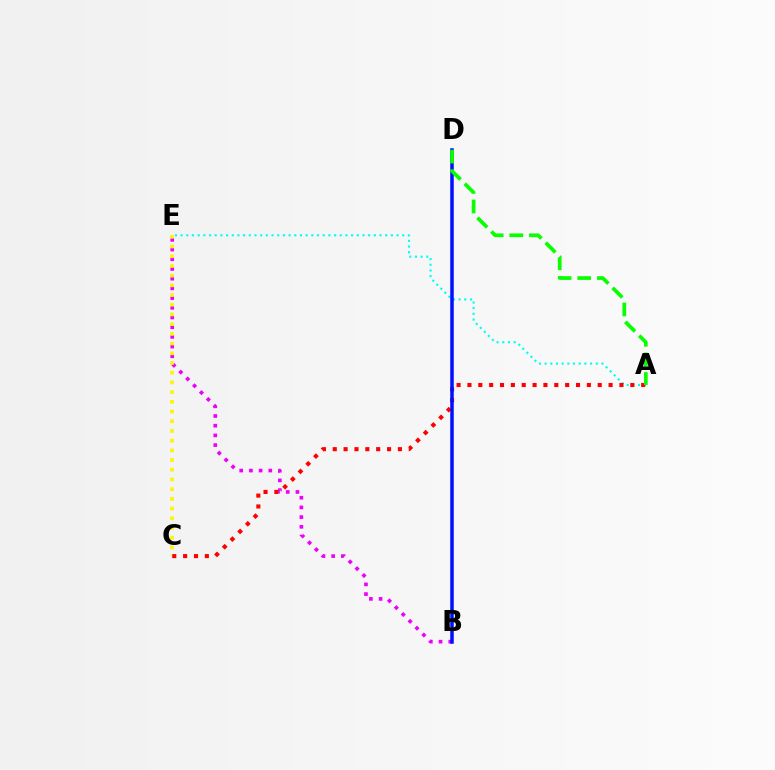{('B', 'E'): [{'color': '#ee00ff', 'line_style': 'dotted', 'thickness': 2.64}], ('A', 'E'): [{'color': '#00fff6', 'line_style': 'dotted', 'thickness': 1.54}], ('C', 'E'): [{'color': '#fcf500', 'line_style': 'dotted', 'thickness': 2.64}], ('A', 'C'): [{'color': '#ff0000', 'line_style': 'dotted', 'thickness': 2.95}], ('B', 'D'): [{'color': '#0010ff', 'line_style': 'solid', 'thickness': 2.53}], ('A', 'D'): [{'color': '#08ff00', 'line_style': 'dashed', 'thickness': 2.67}]}